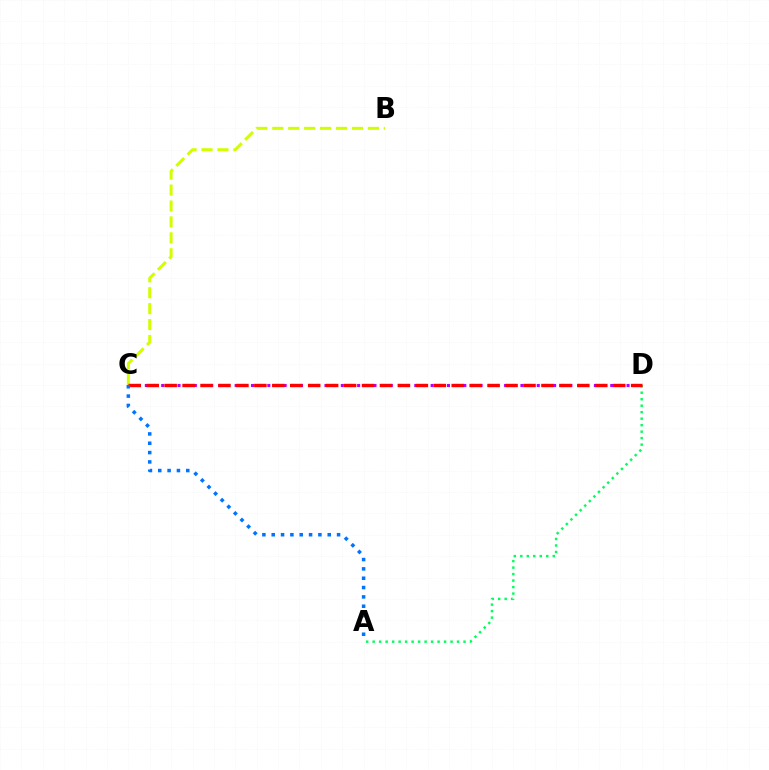{('A', 'D'): [{'color': '#00ff5c', 'line_style': 'dotted', 'thickness': 1.76}], ('C', 'D'): [{'color': '#b900ff', 'line_style': 'dotted', 'thickness': 2.22}, {'color': '#ff0000', 'line_style': 'dashed', 'thickness': 2.44}], ('B', 'C'): [{'color': '#d1ff00', 'line_style': 'dashed', 'thickness': 2.16}], ('A', 'C'): [{'color': '#0074ff', 'line_style': 'dotted', 'thickness': 2.54}]}